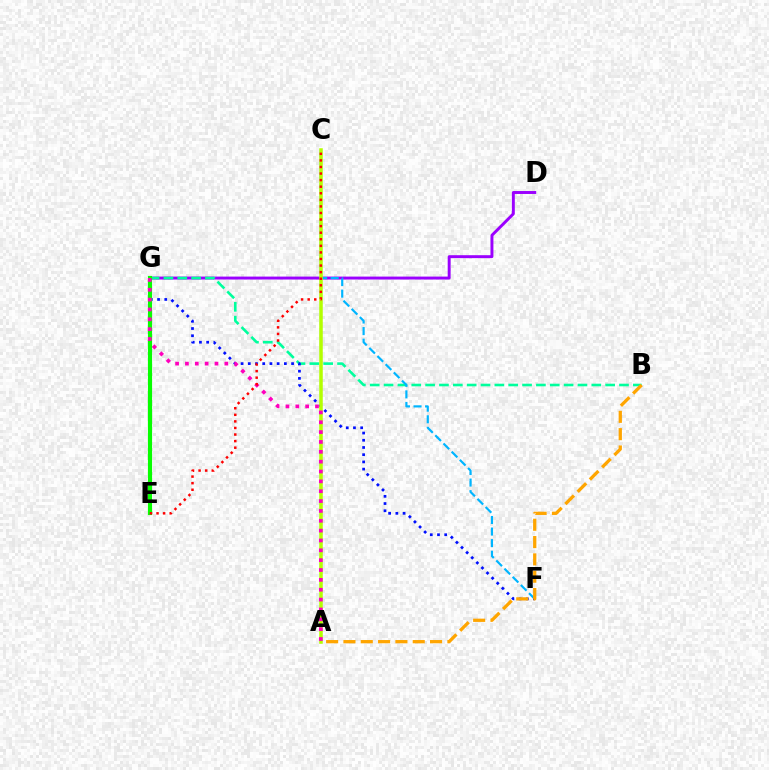{('D', 'G'): [{'color': '#9b00ff', 'line_style': 'solid', 'thickness': 2.12}], ('B', 'G'): [{'color': '#00ff9d', 'line_style': 'dashed', 'thickness': 1.88}], ('C', 'F'): [{'color': '#00b5ff', 'line_style': 'dashed', 'thickness': 1.57}], ('F', 'G'): [{'color': '#0010ff', 'line_style': 'dotted', 'thickness': 1.96}], ('A', 'C'): [{'color': '#b3ff00', 'line_style': 'solid', 'thickness': 2.53}], ('E', 'G'): [{'color': '#08ff00', 'line_style': 'solid', 'thickness': 2.99}], ('A', 'G'): [{'color': '#ff00bd', 'line_style': 'dotted', 'thickness': 2.68}], ('C', 'E'): [{'color': '#ff0000', 'line_style': 'dotted', 'thickness': 1.79}], ('A', 'B'): [{'color': '#ffa500', 'line_style': 'dashed', 'thickness': 2.35}]}